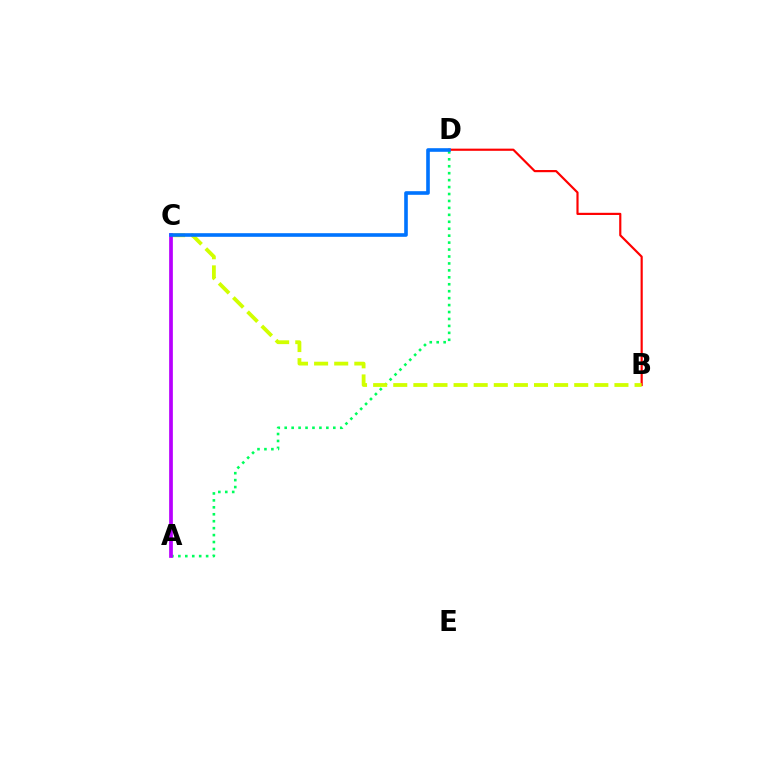{('A', 'D'): [{'color': '#00ff5c', 'line_style': 'dotted', 'thickness': 1.89}], ('B', 'D'): [{'color': '#ff0000', 'line_style': 'solid', 'thickness': 1.56}], ('B', 'C'): [{'color': '#d1ff00', 'line_style': 'dashed', 'thickness': 2.73}], ('A', 'C'): [{'color': '#b900ff', 'line_style': 'solid', 'thickness': 2.68}], ('C', 'D'): [{'color': '#0074ff', 'line_style': 'solid', 'thickness': 2.61}]}